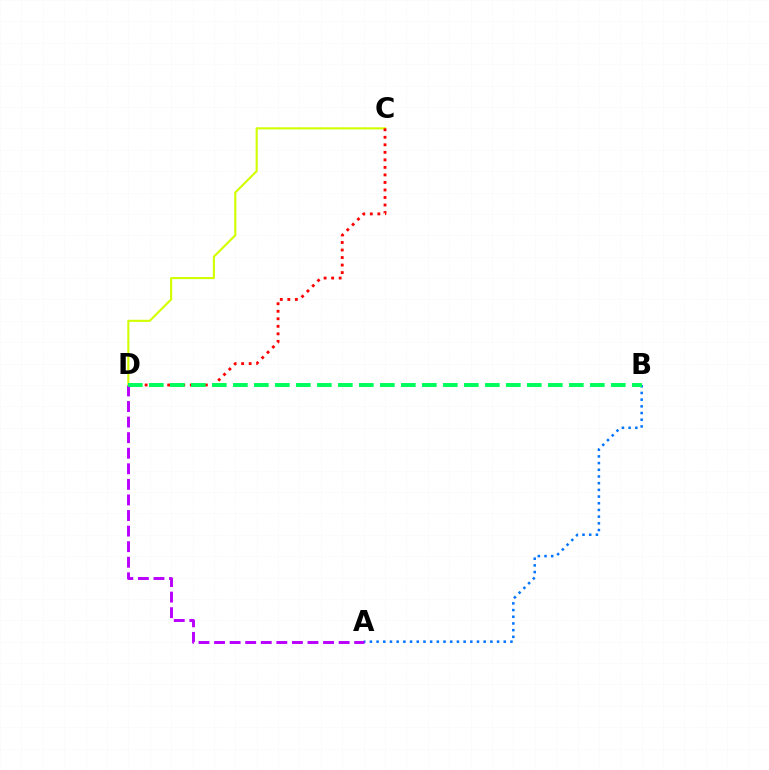{('A', 'B'): [{'color': '#0074ff', 'line_style': 'dotted', 'thickness': 1.82}], ('C', 'D'): [{'color': '#d1ff00', 'line_style': 'solid', 'thickness': 1.53}, {'color': '#ff0000', 'line_style': 'dotted', 'thickness': 2.04}], ('A', 'D'): [{'color': '#b900ff', 'line_style': 'dashed', 'thickness': 2.12}], ('B', 'D'): [{'color': '#00ff5c', 'line_style': 'dashed', 'thickness': 2.85}]}